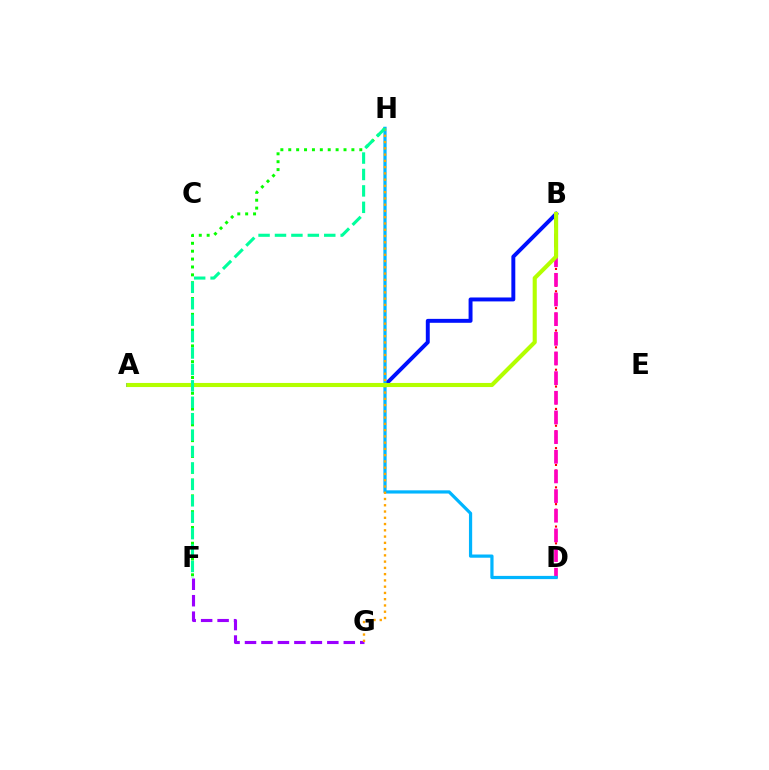{('A', 'B'): [{'color': '#0010ff', 'line_style': 'solid', 'thickness': 2.83}, {'color': '#b3ff00', 'line_style': 'solid', 'thickness': 2.95}], ('F', 'G'): [{'color': '#9b00ff', 'line_style': 'dashed', 'thickness': 2.24}], ('F', 'H'): [{'color': '#08ff00', 'line_style': 'dotted', 'thickness': 2.14}, {'color': '#00ff9d', 'line_style': 'dashed', 'thickness': 2.23}], ('B', 'D'): [{'color': '#ff0000', 'line_style': 'dotted', 'thickness': 1.52}, {'color': '#ff00bd', 'line_style': 'dashed', 'thickness': 2.67}], ('D', 'H'): [{'color': '#00b5ff', 'line_style': 'solid', 'thickness': 2.31}], ('G', 'H'): [{'color': '#ffa500', 'line_style': 'dotted', 'thickness': 1.7}]}